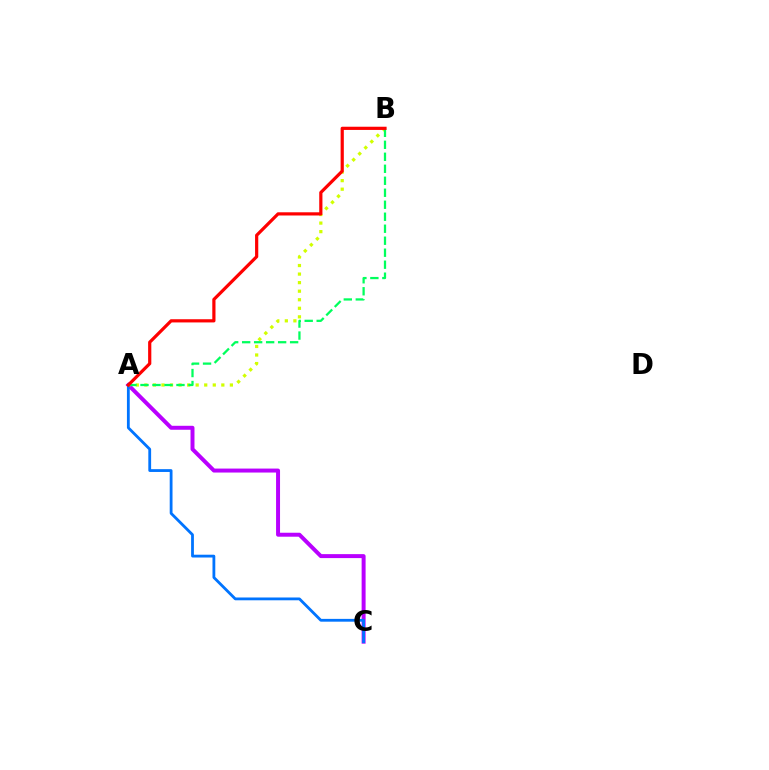{('A', 'C'): [{'color': '#b900ff', 'line_style': 'solid', 'thickness': 2.86}, {'color': '#0074ff', 'line_style': 'solid', 'thickness': 2.02}], ('A', 'B'): [{'color': '#d1ff00', 'line_style': 'dotted', 'thickness': 2.32}, {'color': '#00ff5c', 'line_style': 'dashed', 'thickness': 1.63}, {'color': '#ff0000', 'line_style': 'solid', 'thickness': 2.3}]}